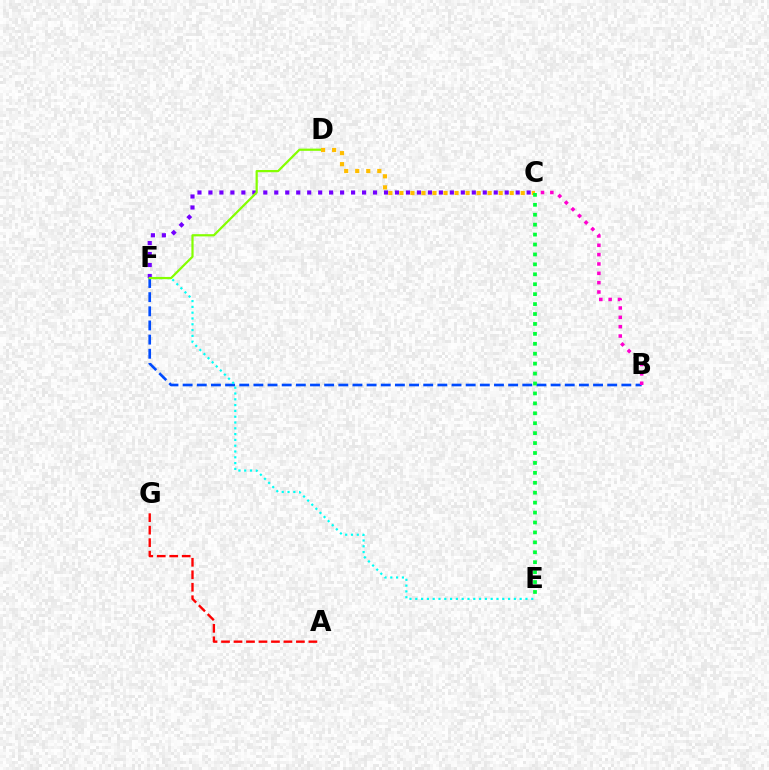{('B', 'F'): [{'color': '#004bff', 'line_style': 'dashed', 'thickness': 1.92}], ('C', 'F'): [{'color': '#7200ff', 'line_style': 'dotted', 'thickness': 2.98}], ('A', 'G'): [{'color': '#ff0000', 'line_style': 'dashed', 'thickness': 1.7}], ('E', 'F'): [{'color': '#00fff6', 'line_style': 'dotted', 'thickness': 1.58}], ('D', 'F'): [{'color': '#84ff00', 'line_style': 'solid', 'thickness': 1.6}], ('B', 'C'): [{'color': '#ff00cf', 'line_style': 'dotted', 'thickness': 2.54}], ('C', 'D'): [{'color': '#ffbd00', 'line_style': 'dotted', 'thickness': 3.0}], ('C', 'E'): [{'color': '#00ff39', 'line_style': 'dotted', 'thickness': 2.7}]}